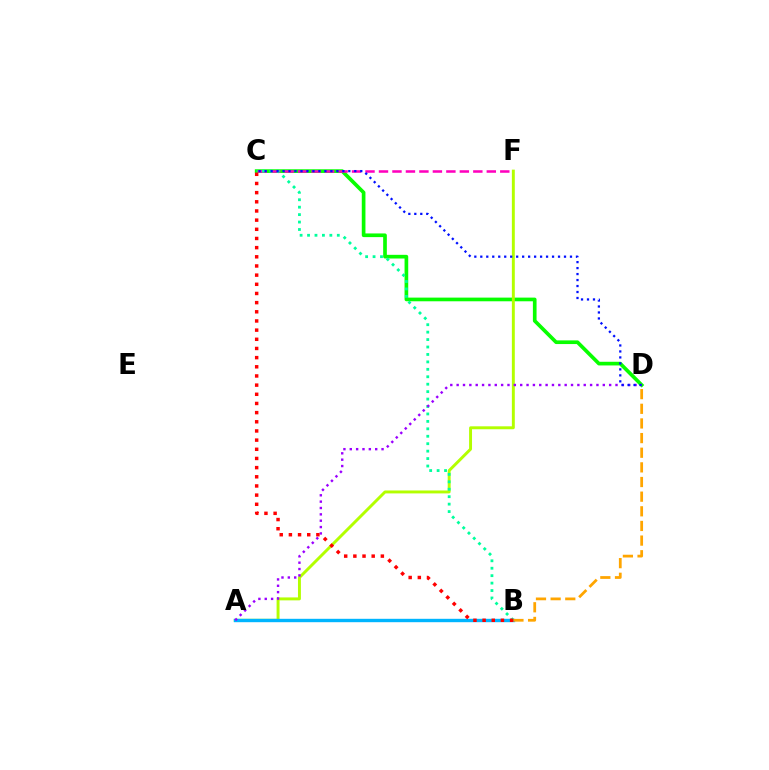{('C', 'D'): [{'color': '#08ff00', 'line_style': 'solid', 'thickness': 2.64}, {'color': '#0010ff', 'line_style': 'dotted', 'thickness': 1.62}], ('A', 'F'): [{'color': '#b3ff00', 'line_style': 'solid', 'thickness': 2.11}], ('C', 'F'): [{'color': '#ff00bd', 'line_style': 'dashed', 'thickness': 1.83}], ('A', 'B'): [{'color': '#00b5ff', 'line_style': 'solid', 'thickness': 2.44}], ('B', 'C'): [{'color': '#00ff9d', 'line_style': 'dotted', 'thickness': 2.02}, {'color': '#ff0000', 'line_style': 'dotted', 'thickness': 2.49}], ('B', 'D'): [{'color': '#ffa500', 'line_style': 'dashed', 'thickness': 1.99}], ('A', 'D'): [{'color': '#9b00ff', 'line_style': 'dotted', 'thickness': 1.73}]}